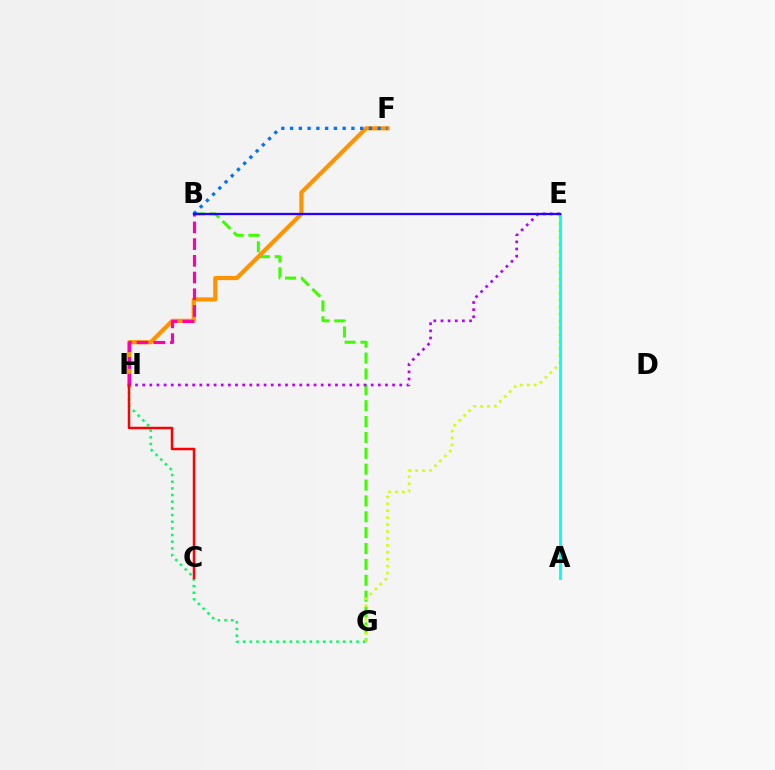{('B', 'G'): [{'color': '#3dff00', 'line_style': 'dashed', 'thickness': 2.16}], ('G', 'H'): [{'color': '#00ff5c', 'line_style': 'dotted', 'thickness': 1.81}], ('F', 'H'): [{'color': '#ff9400', 'line_style': 'solid', 'thickness': 3.0}], ('B', 'F'): [{'color': '#0074ff', 'line_style': 'dotted', 'thickness': 2.38}], ('B', 'H'): [{'color': '#ff00ac', 'line_style': 'dashed', 'thickness': 2.27}], ('C', 'H'): [{'color': '#ff0000', 'line_style': 'solid', 'thickness': 1.79}], ('E', 'G'): [{'color': '#d1ff00', 'line_style': 'dotted', 'thickness': 1.88}], ('E', 'H'): [{'color': '#b900ff', 'line_style': 'dotted', 'thickness': 1.94}], ('A', 'E'): [{'color': '#00fff6', 'line_style': 'solid', 'thickness': 2.05}], ('B', 'E'): [{'color': '#2500ff', 'line_style': 'solid', 'thickness': 1.65}]}